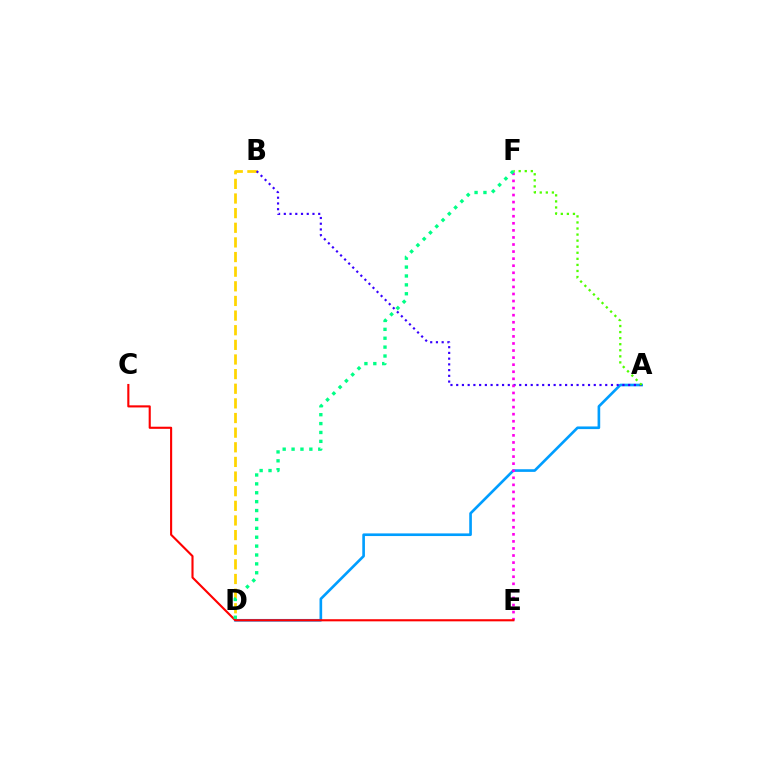{('B', 'D'): [{'color': '#ffd500', 'line_style': 'dashed', 'thickness': 1.99}], ('A', 'D'): [{'color': '#009eff', 'line_style': 'solid', 'thickness': 1.91}], ('A', 'B'): [{'color': '#3700ff', 'line_style': 'dotted', 'thickness': 1.56}], ('E', 'F'): [{'color': '#ff00ed', 'line_style': 'dotted', 'thickness': 1.92}], ('C', 'E'): [{'color': '#ff0000', 'line_style': 'solid', 'thickness': 1.52}], ('A', 'F'): [{'color': '#4fff00', 'line_style': 'dotted', 'thickness': 1.65}], ('D', 'F'): [{'color': '#00ff86', 'line_style': 'dotted', 'thickness': 2.42}]}